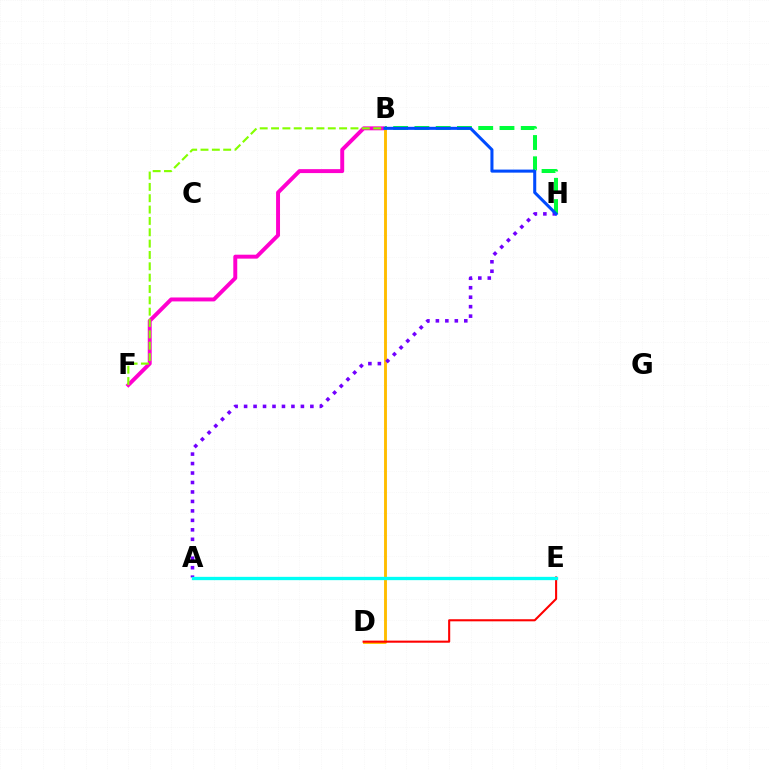{('B', 'F'): [{'color': '#ff00cf', 'line_style': 'solid', 'thickness': 2.84}, {'color': '#84ff00', 'line_style': 'dashed', 'thickness': 1.54}], ('B', 'D'): [{'color': '#ffbd00', 'line_style': 'solid', 'thickness': 2.08}], ('B', 'H'): [{'color': '#00ff39', 'line_style': 'dashed', 'thickness': 2.89}, {'color': '#004bff', 'line_style': 'solid', 'thickness': 2.2}], ('A', 'H'): [{'color': '#7200ff', 'line_style': 'dotted', 'thickness': 2.57}], ('D', 'E'): [{'color': '#ff0000', 'line_style': 'solid', 'thickness': 1.5}], ('A', 'E'): [{'color': '#00fff6', 'line_style': 'solid', 'thickness': 2.38}]}